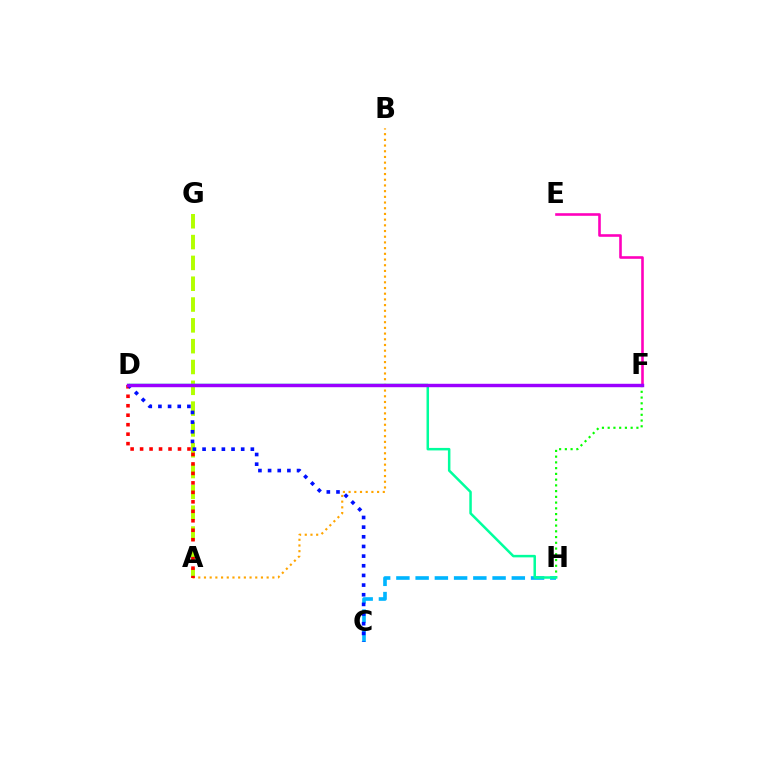{('A', 'G'): [{'color': '#b3ff00', 'line_style': 'dashed', 'thickness': 2.83}], ('F', 'H'): [{'color': '#08ff00', 'line_style': 'dotted', 'thickness': 1.56}], ('C', 'H'): [{'color': '#00b5ff', 'line_style': 'dashed', 'thickness': 2.61}], ('A', 'B'): [{'color': '#ffa500', 'line_style': 'dotted', 'thickness': 1.55}], ('A', 'D'): [{'color': '#ff0000', 'line_style': 'dotted', 'thickness': 2.57}], ('D', 'H'): [{'color': '#00ff9d', 'line_style': 'solid', 'thickness': 1.8}], ('C', 'D'): [{'color': '#0010ff', 'line_style': 'dotted', 'thickness': 2.62}], ('E', 'F'): [{'color': '#ff00bd', 'line_style': 'solid', 'thickness': 1.88}], ('D', 'F'): [{'color': '#9b00ff', 'line_style': 'solid', 'thickness': 2.46}]}